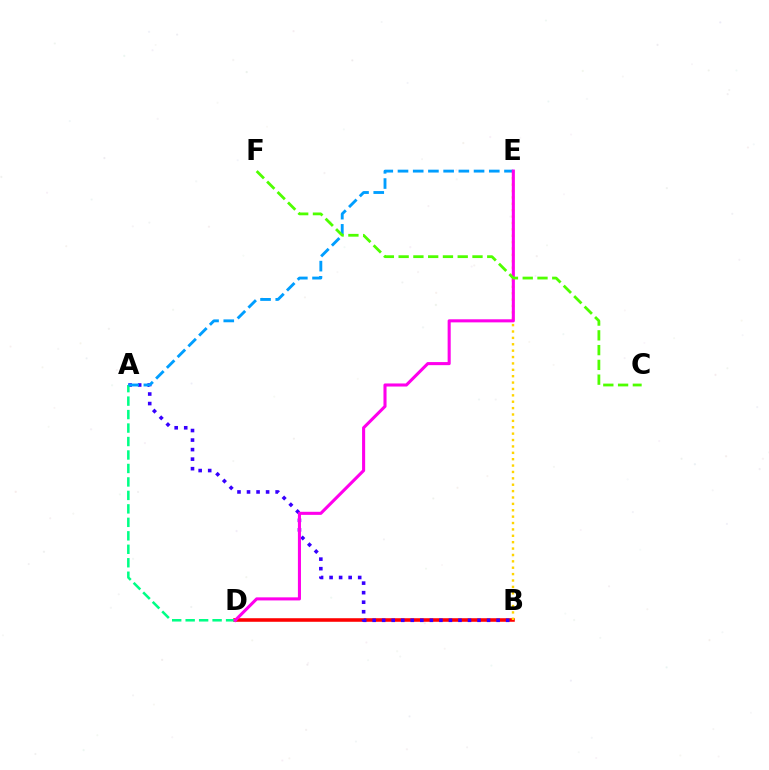{('B', 'D'): [{'color': '#ff0000', 'line_style': 'solid', 'thickness': 2.56}], ('B', 'E'): [{'color': '#ffd500', 'line_style': 'dotted', 'thickness': 1.73}], ('A', 'B'): [{'color': '#3700ff', 'line_style': 'dotted', 'thickness': 2.59}], ('A', 'D'): [{'color': '#00ff86', 'line_style': 'dashed', 'thickness': 1.83}], ('A', 'E'): [{'color': '#009eff', 'line_style': 'dashed', 'thickness': 2.07}], ('D', 'E'): [{'color': '#ff00ed', 'line_style': 'solid', 'thickness': 2.22}], ('C', 'F'): [{'color': '#4fff00', 'line_style': 'dashed', 'thickness': 2.01}]}